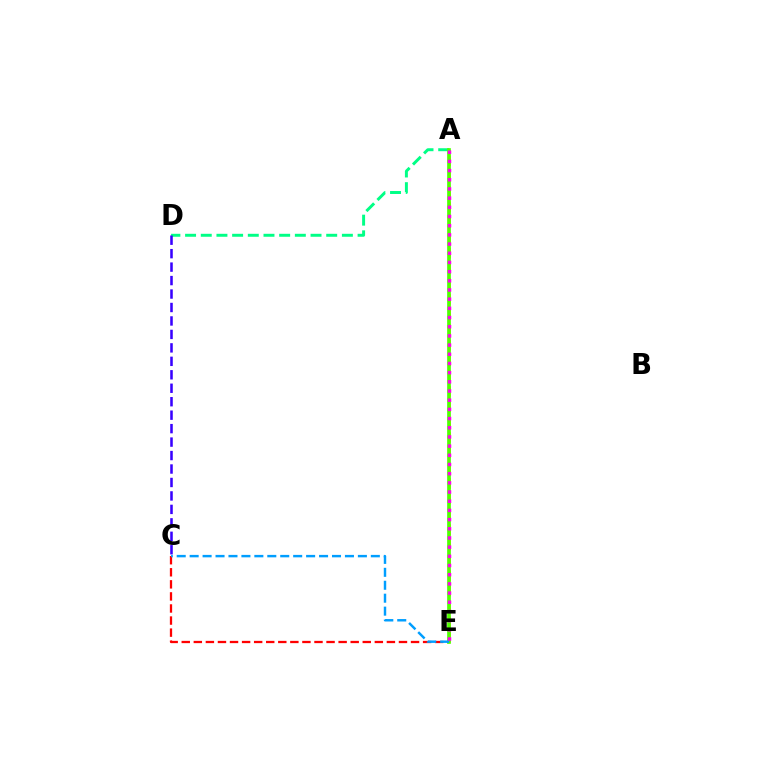{('C', 'E'): [{'color': '#ff0000', 'line_style': 'dashed', 'thickness': 1.64}, {'color': '#009eff', 'line_style': 'dashed', 'thickness': 1.76}], ('A', 'D'): [{'color': '#00ff86', 'line_style': 'dashed', 'thickness': 2.13}], ('C', 'D'): [{'color': '#3700ff', 'line_style': 'dashed', 'thickness': 1.83}], ('A', 'E'): [{'color': '#ffd500', 'line_style': 'dashed', 'thickness': 2.09}, {'color': '#4fff00', 'line_style': 'solid', 'thickness': 2.66}, {'color': '#ff00ed', 'line_style': 'dotted', 'thickness': 2.5}]}